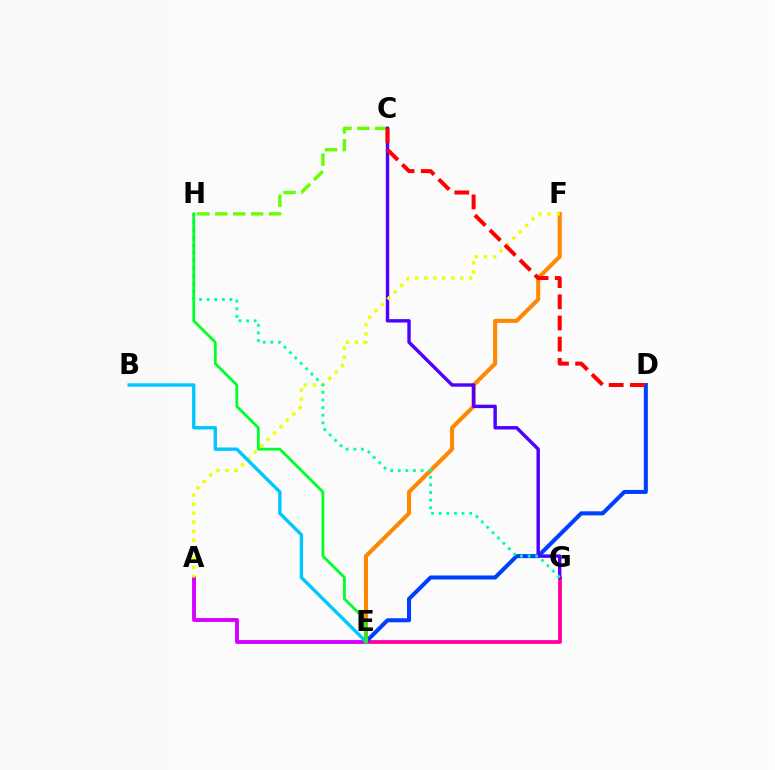{('C', 'H'): [{'color': '#66ff00', 'line_style': 'dashed', 'thickness': 2.43}], ('E', 'G'): [{'color': '#ff00a0', 'line_style': 'solid', 'thickness': 2.72}], ('D', 'E'): [{'color': '#003fff', 'line_style': 'solid', 'thickness': 2.91}], ('A', 'E'): [{'color': '#d600ff', 'line_style': 'solid', 'thickness': 2.8}], ('E', 'F'): [{'color': '#ff8800', 'line_style': 'solid', 'thickness': 2.95}], ('C', 'G'): [{'color': '#4f00ff', 'line_style': 'solid', 'thickness': 2.46}], ('A', 'F'): [{'color': '#eeff00', 'line_style': 'dotted', 'thickness': 2.45}], ('C', 'D'): [{'color': '#ff0000', 'line_style': 'dashed', 'thickness': 2.88}], ('G', 'H'): [{'color': '#00ffaf', 'line_style': 'dotted', 'thickness': 2.07}], ('B', 'E'): [{'color': '#00c7ff', 'line_style': 'solid', 'thickness': 2.43}], ('E', 'H'): [{'color': '#00ff27', 'line_style': 'solid', 'thickness': 2.0}]}